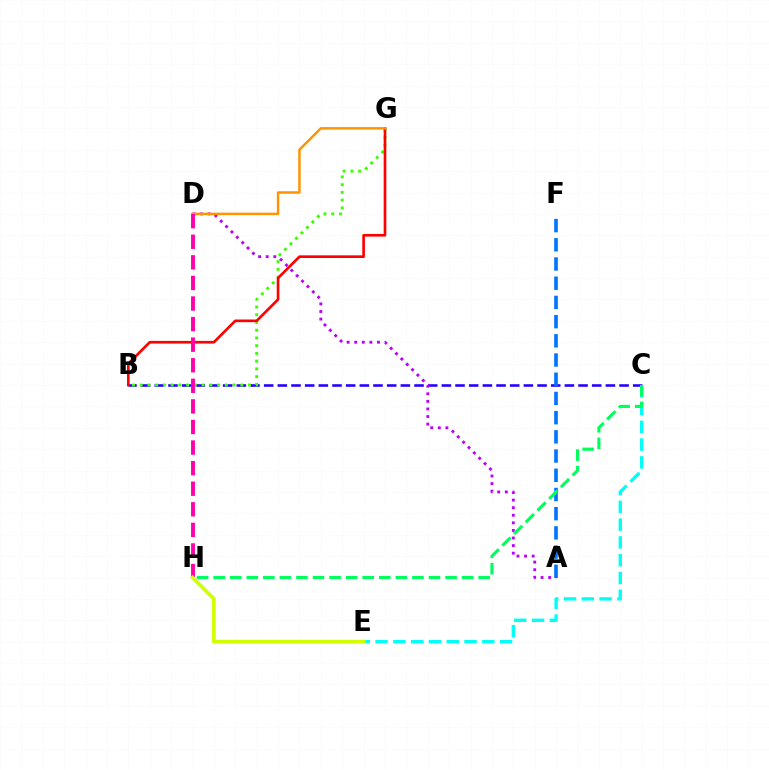{('B', 'C'): [{'color': '#2500ff', 'line_style': 'dashed', 'thickness': 1.86}], ('C', 'E'): [{'color': '#00fff6', 'line_style': 'dashed', 'thickness': 2.42}], ('B', 'G'): [{'color': '#3dff00', 'line_style': 'dotted', 'thickness': 2.1}, {'color': '#ff0000', 'line_style': 'solid', 'thickness': 1.92}], ('A', 'F'): [{'color': '#0074ff', 'line_style': 'dashed', 'thickness': 2.61}], ('A', 'D'): [{'color': '#b900ff', 'line_style': 'dotted', 'thickness': 2.06}], ('D', 'G'): [{'color': '#ff9400', 'line_style': 'solid', 'thickness': 1.79}], ('D', 'H'): [{'color': '#ff00ac', 'line_style': 'dashed', 'thickness': 2.8}], ('E', 'H'): [{'color': '#d1ff00', 'line_style': 'solid', 'thickness': 2.68}], ('C', 'H'): [{'color': '#00ff5c', 'line_style': 'dashed', 'thickness': 2.25}]}